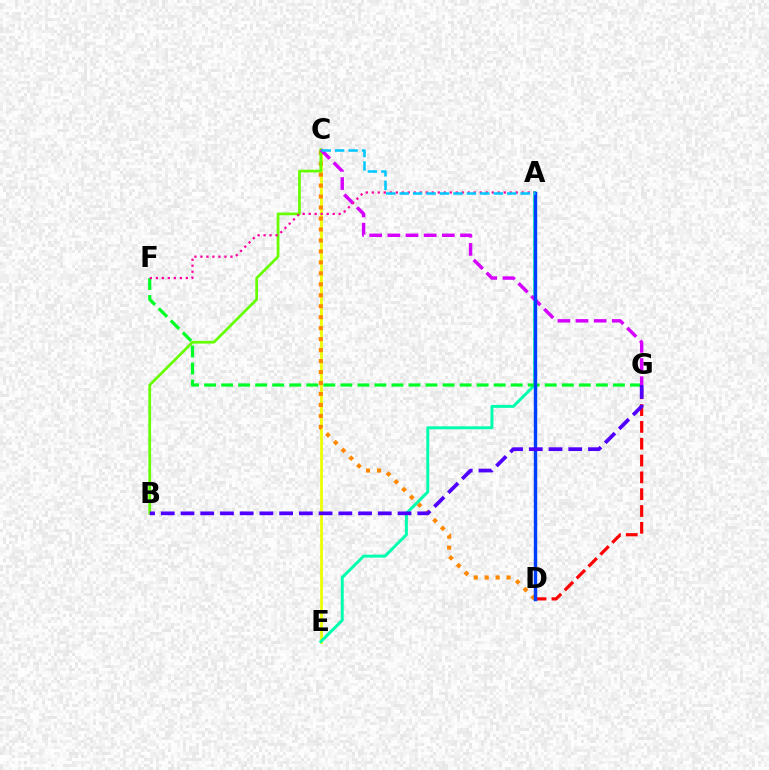{('C', 'E'): [{'color': '#eeff00', 'line_style': 'solid', 'thickness': 1.99}], ('C', 'D'): [{'color': '#ff8800', 'line_style': 'dotted', 'thickness': 2.98}], ('A', 'E'): [{'color': '#00ffaf', 'line_style': 'solid', 'thickness': 2.14}], ('D', 'G'): [{'color': '#ff0000', 'line_style': 'dashed', 'thickness': 2.28}], ('F', 'G'): [{'color': '#00ff27', 'line_style': 'dashed', 'thickness': 2.31}], ('B', 'C'): [{'color': '#66ff00', 'line_style': 'solid', 'thickness': 1.97}], ('C', 'G'): [{'color': '#d600ff', 'line_style': 'dashed', 'thickness': 2.47}], ('A', 'F'): [{'color': '#ff00a0', 'line_style': 'dotted', 'thickness': 1.63}], ('A', 'D'): [{'color': '#003fff', 'line_style': 'solid', 'thickness': 2.45}], ('A', 'C'): [{'color': '#00c7ff', 'line_style': 'dashed', 'thickness': 1.83}], ('B', 'G'): [{'color': '#4f00ff', 'line_style': 'dashed', 'thickness': 2.68}]}